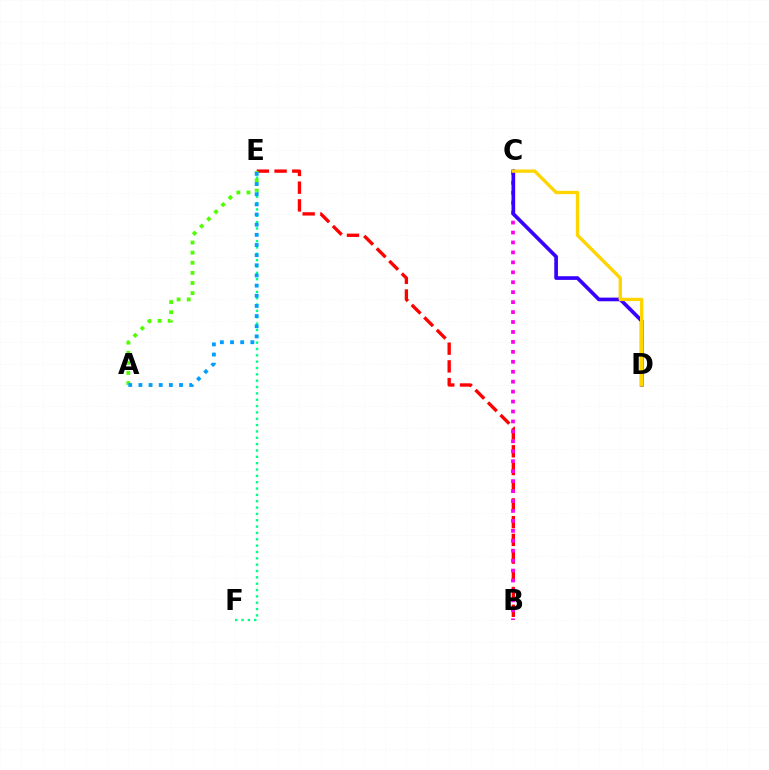{('B', 'E'): [{'color': '#ff0000', 'line_style': 'dashed', 'thickness': 2.41}], ('B', 'C'): [{'color': '#ff00ed', 'line_style': 'dotted', 'thickness': 2.7}], ('C', 'D'): [{'color': '#3700ff', 'line_style': 'solid', 'thickness': 2.64}, {'color': '#ffd500', 'line_style': 'solid', 'thickness': 2.4}], ('E', 'F'): [{'color': '#00ff86', 'line_style': 'dotted', 'thickness': 1.72}], ('A', 'E'): [{'color': '#4fff00', 'line_style': 'dotted', 'thickness': 2.75}, {'color': '#009eff', 'line_style': 'dotted', 'thickness': 2.76}]}